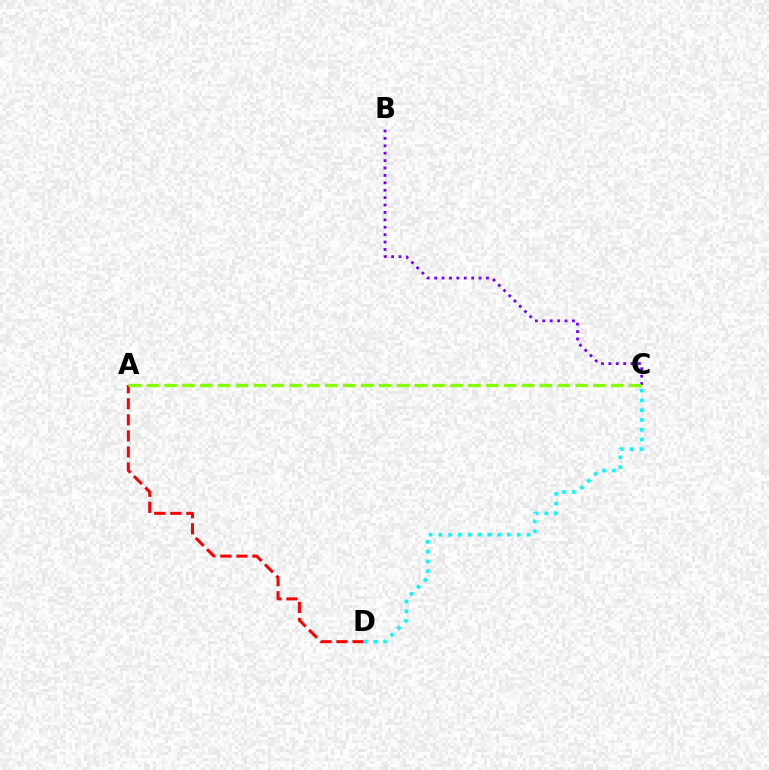{('B', 'C'): [{'color': '#7200ff', 'line_style': 'dotted', 'thickness': 2.01}], ('A', 'D'): [{'color': '#ff0000', 'line_style': 'dashed', 'thickness': 2.18}], ('A', 'C'): [{'color': '#84ff00', 'line_style': 'dashed', 'thickness': 2.43}], ('C', 'D'): [{'color': '#00fff6', 'line_style': 'dotted', 'thickness': 2.66}]}